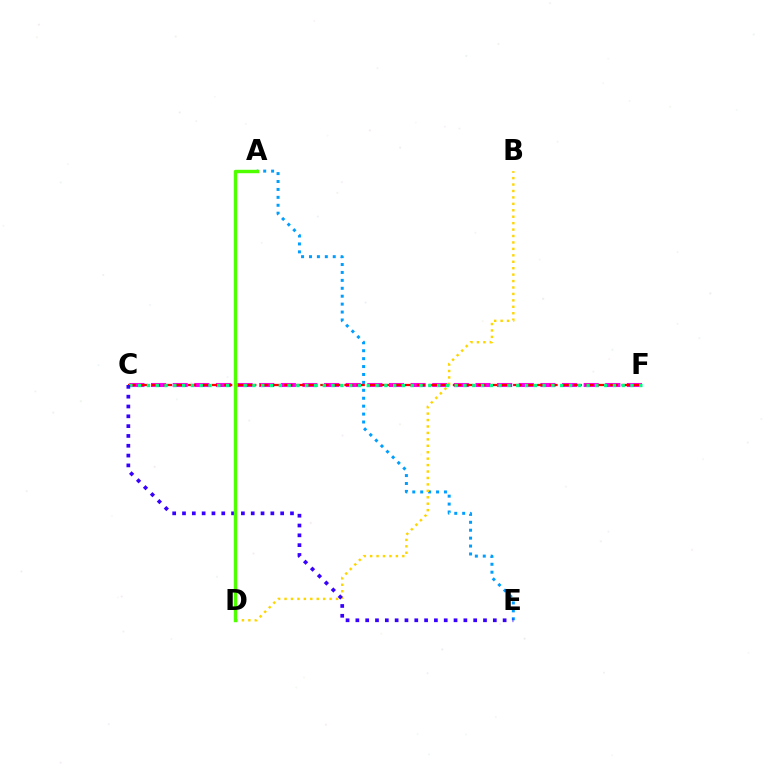{('A', 'E'): [{'color': '#009eff', 'line_style': 'dotted', 'thickness': 2.15}], ('B', 'D'): [{'color': '#ffd500', 'line_style': 'dotted', 'thickness': 1.75}], ('C', 'F'): [{'color': '#ff00ed', 'line_style': 'dashed', 'thickness': 2.94}, {'color': '#ff0000', 'line_style': 'dashed', 'thickness': 1.64}, {'color': '#00ff86', 'line_style': 'dotted', 'thickness': 2.39}], ('C', 'E'): [{'color': '#3700ff', 'line_style': 'dotted', 'thickness': 2.67}], ('A', 'D'): [{'color': '#4fff00', 'line_style': 'solid', 'thickness': 2.47}]}